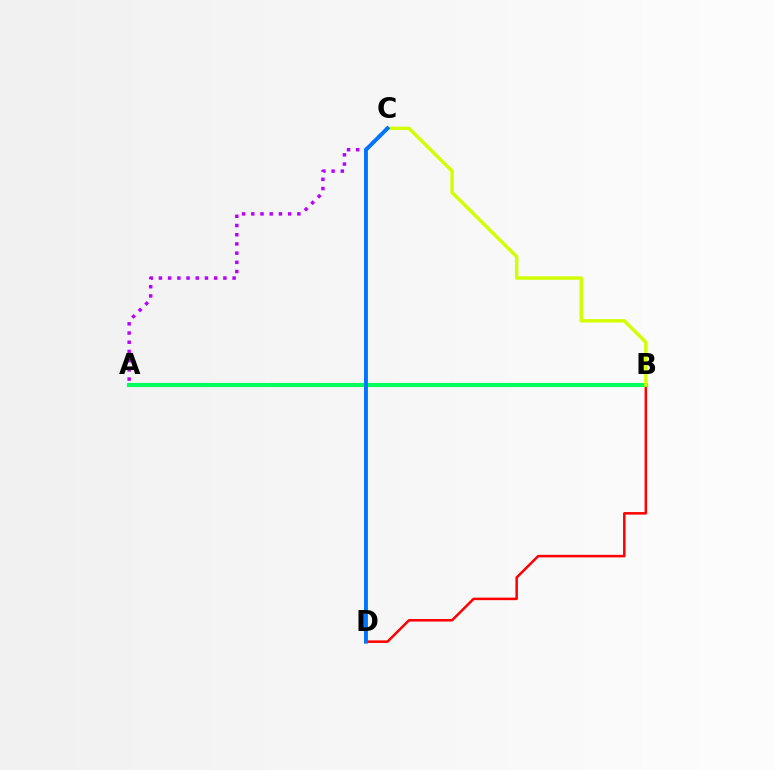{('B', 'D'): [{'color': '#ff0000', 'line_style': 'solid', 'thickness': 1.81}], ('A', 'C'): [{'color': '#b900ff', 'line_style': 'dotted', 'thickness': 2.5}], ('A', 'B'): [{'color': '#00ff5c', 'line_style': 'solid', 'thickness': 2.97}], ('B', 'C'): [{'color': '#d1ff00', 'line_style': 'solid', 'thickness': 2.46}], ('C', 'D'): [{'color': '#0074ff', 'line_style': 'solid', 'thickness': 2.81}]}